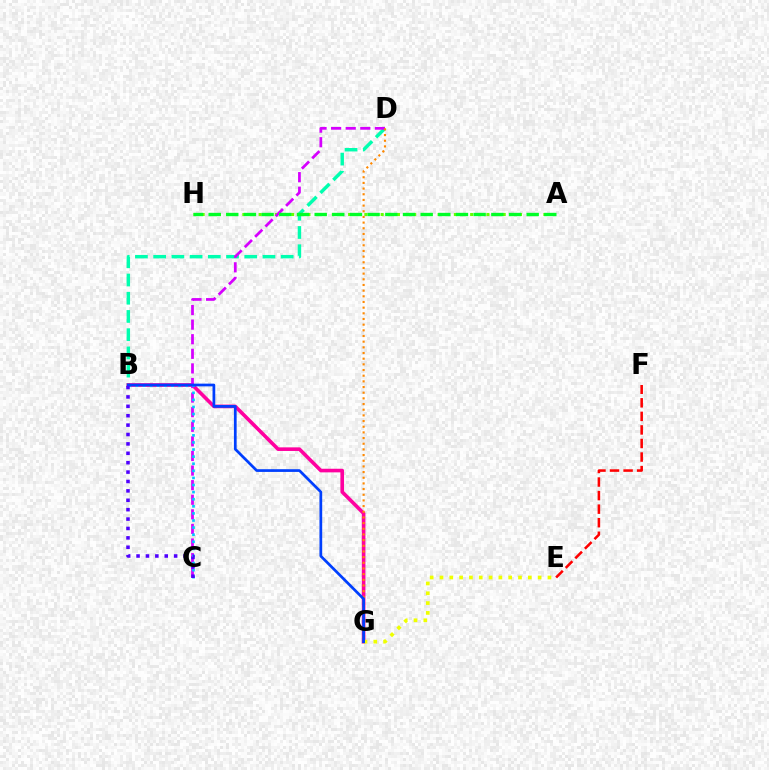{('B', 'D'): [{'color': '#00ffaf', 'line_style': 'dashed', 'thickness': 2.48}], ('A', 'H'): [{'color': '#66ff00', 'line_style': 'dotted', 'thickness': 2.21}, {'color': '#00ff27', 'line_style': 'dashed', 'thickness': 2.4}], ('B', 'G'): [{'color': '#ff00a0', 'line_style': 'solid', 'thickness': 2.6}, {'color': '#003fff', 'line_style': 'solid', 'thickness': 1.96}], ('C', 'D'): [{'color': '#d600ff', 'line_style': 'dashed', 'thickness': 1.98}], ('E', 'G'): [{'color': '#eeff00', 'line_style': 'dotted', 'thickness': 2.67}], ('D', 'G'): [{'color': '#ff8800', 'line_style': 'dotted', 'thickness': 1.54}], ('B', 'C'): [{'color': '#00c7ff', 'line_style': 'dotted', 'thickness': 1.93}, {'color': '#4f00ff', 'line_style': 'dotted', 'thickness': 2.55}], ('E', 'F'): [{'color': '#ff0000', 'line_style': 'dashed', 'thickness': 1.84}]}